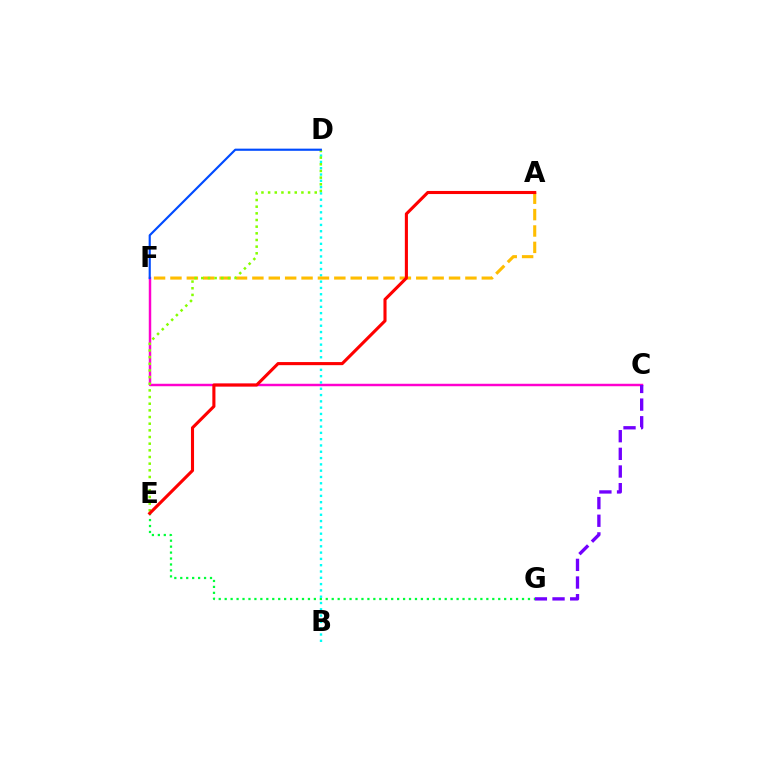{('C', 'F'): [{'color': '#ff00cf', 'line_style': 'solid', 'thickness': 1.77}], ('C', 'G'): [{'color': '#7200ff', 'line_style': 'dashed', 'thickness': 2.4}], ('E', 'G'): [{'color': '#00ff39', 'line_style': 'dotted', 'thickness': 1.62}], ('B', 'D'): [{'color': '#00fff6', 'line_style': 'dotted', 'thickness': 1.71}], ('A', 'F'): [{'color': '#ffbd00', 'line_style': 'dashed', 'thickness': 2.23}], ('D', 'E'): [{'color': '#84ff00', 'line_style': 'dotted', 'thickness': 1.81}], ('A', 'E'): [{'color': '#ff0000', 'line_style': 'solid', 'thickness': 2.23}], ('D', 'F'): [{'color': '#004bff', 'line_style': 'solid', 'thickness': 1.55}]}